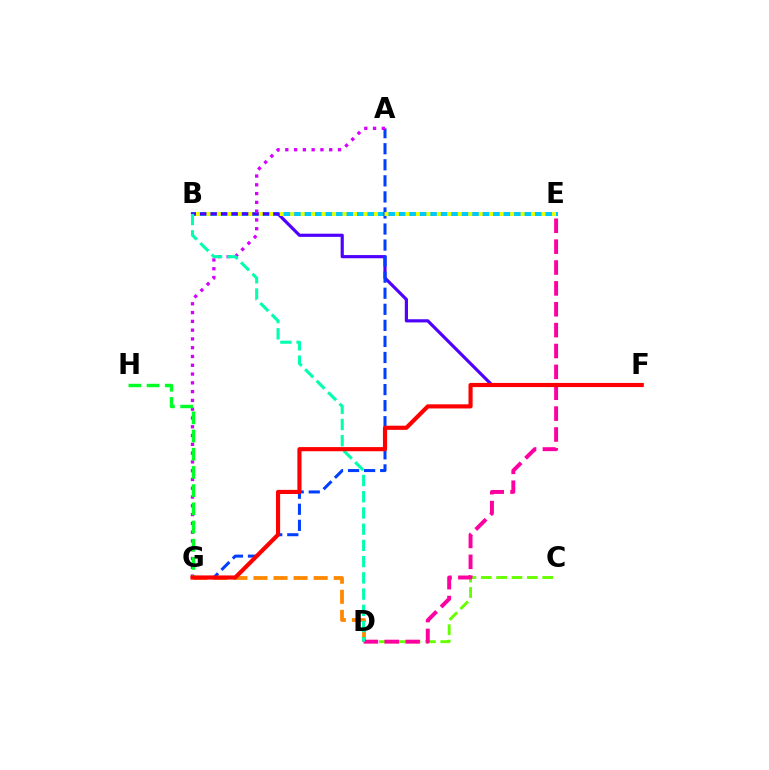{('B', 'E'): [{'color': '#00c7ff', 'line_style': 'solid', 'thickness': 2.87}, {'color': '#eeff00', 'line_style': 'dotted', 'thickness': 2.85}], ('C', 'D'): [{'color': '#66ff00', 'line_style': 'dashed', 'thickness': 2.09}], ('D', 'G'): [{'color': '#ff8800', 'line_style': 'dashed', 'thickness': 2.73}], ('B', 'F'): [{'color': '#4f00ff', 'line_style': 'solid', 'thickness': 2.28}], ('A', 'G'): [{'color': '#003fff', 'line_style': 'dashed', 'thickness': 2.18}, {'color': '#d600ff', 'line_style': 'dotted', 'thickness': 2.39}], ('D', 'E'): [{'color': '#ff00a0', 'line_style': 'dashed', 'thickness': 2.84}], ('G', 'H'): [{'color': '#00ff27', 'line_style': 'dashed', 'thickness': 2.47}], ('B', 'D'): [{'color': '#00ffaf', 'line_style': 'dashed', 'thickness': 2.2}], ('F', 'G'): [{'color': '#ff0000', 'line_style': 'solid', 'thickness': 2.98}]}